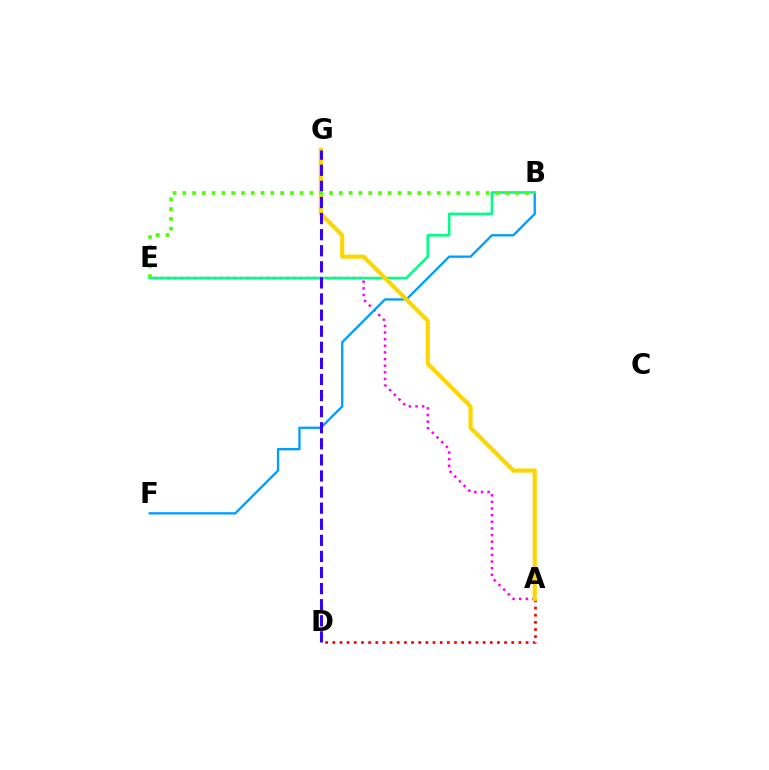{('A', 'D'): [{'color': '#ff0000', 'line_style': 'dotted', 'thickness': 1.94}], ('A', 'E'): [{'color': '#ff00ed', 'line_style': 'dotted', 'thickness': 1.8}], ('B', 'F'): [{'color': '#009eff', 'line_style': 'solid', 'thickness': 1.68}], ('B', 'E'): [{'color': '#00ff86', 'line_style': 'solid', 'thickness': 1.87}, {'color': '#4fff00', 'line_style': 'dotted', 'thickness': 2.66}], ('A', 'G'): [{'color': '#ffd500', 'line_style': 'solid', 'thickness': 2.99}], ('D', 'G'): [{'color': '#3700ff', 'line_style': 'dashed', 'thickness': 2.19}]}